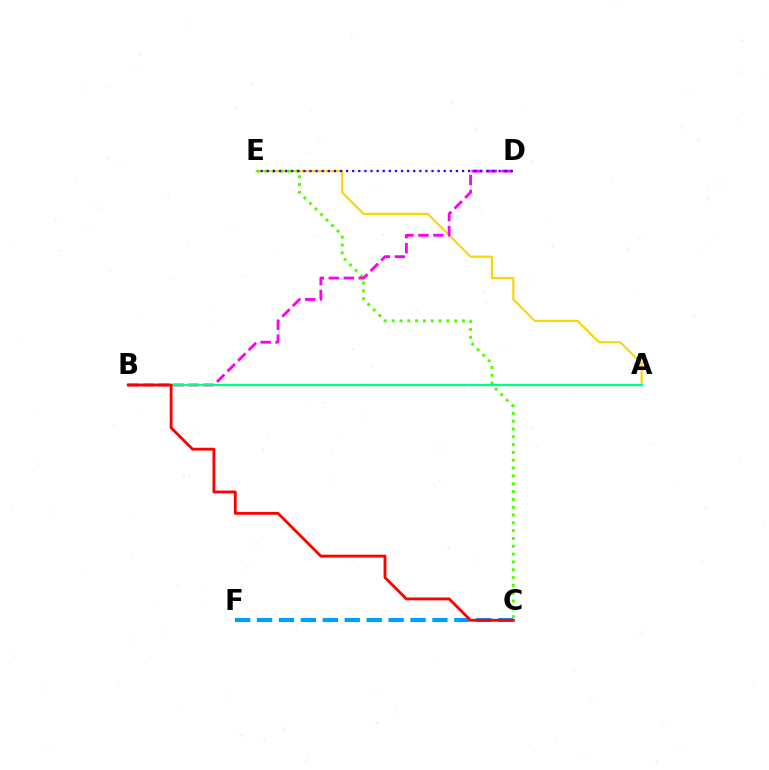{('A', 'E'): [{'color': '#ffd500', 'line_style': 'solid', 'thickness': 1.56}], ('C', 'F'): [{'color': '#009eff', 'line_style': 'dashed', 'thickness': 2.98}], ('C', 'E'): [{'color': '#4fff00', 'line_style': 'dotted', 'thickness': 2.12}], ('B', 'D'): [{'color': '#ff00ed', 'line_style': 'dashed', 'thickness': 2.04}], ('D', 'E'): [{'color': '#3700ff', 'line_style': 'dotted', 'thickness': 1.66}], ('A', 'B'): [{'color': '#00ff86', 'line_style': 'solid', 'thickness': 1.64}], ('B', 'C'): [{'color': '#ff0000', 'line_style': 'solid', 'thickness': 2.05}]}